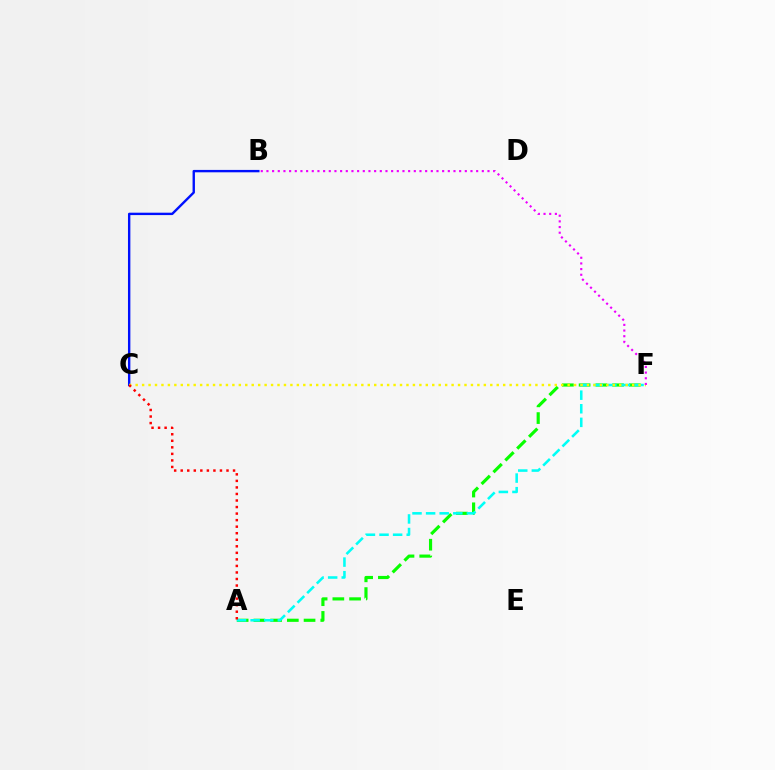{('A', 'F'): [{'color': '#08ff00', 'line_style': 'dashed', 'thickness': 2.27}, {'color': '#00fff6', 'line_style': 'dashed', 'thickness': 1.85}], ('B', 'C'): [{'color': '#0010ff', 'line_style': 'solid', 'thickness': 1.72}], ('C', 'F'): [{'color': '#fcf500', 'line_style': 'dotted', 'thickness': 1.75}], ('B', 'F'): [{'color': '#ee00ff', 'line_style': 'dotted', 'thickness': 1.54}], ('A', 'C'): [{'color': '#ff0000', 'line_style': 'dotted', 'thickness': 1.78}]}